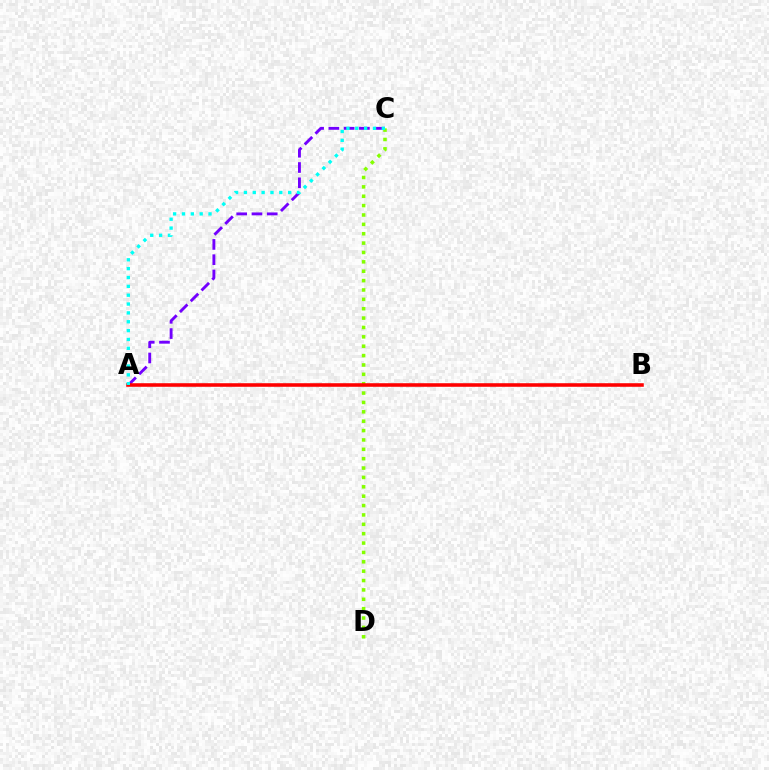{('A', 'C'): [{'color': '#7200ff', 'line_style': 'dashed', 'thickness': 2.07}, {'color': '#00fff6', 'line_style': 'dotted', 'thickness': 2.4}], ('C', 'D'): [{'color': '#84ff00', 'line_style': 'dotted', 'thickness': 2.55}], ('A', 'B'): [{'color': '#ff0000', 'line_style': 'solid', 'thickness': 2.56}]}